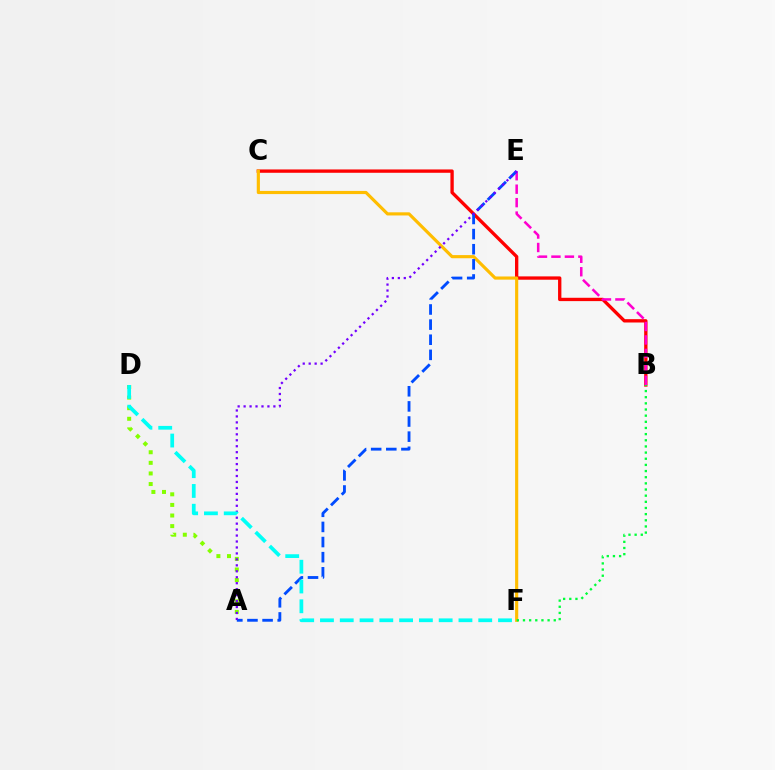{('B', 'C'): [{'color': '#ff0000', 'line_style': 'solid', 'thickness': 2.4}], ('C', 'F'): [{'color': '#ffbd00', 'line_style': 'solid', 'thickness': 2.27}], ('B', 'E'): [{'color': '#ff00cf', 'line_style': 'dashed', 'thickness': 1.83}], ('A', 'E'): [{'color': '#004bff', 'line_style': 'dashed', 'thickness': 2.05}, {'color': '#7200ff', 'line_style': 'dotted', 'thickness': 1.62}], ('A', 'D'): [{'color': '#84ff00', 'line_style': 'dotted', 'thickness': 2.88}], ('D', 'F'): [{'color': '#00fff6', 'line_style': 'dashed', 'thickness': 2.69}], ('B', 'F'): [{'color': '#00ff39', 'line_style': 'dotted', 'thickness': 1.67}]}